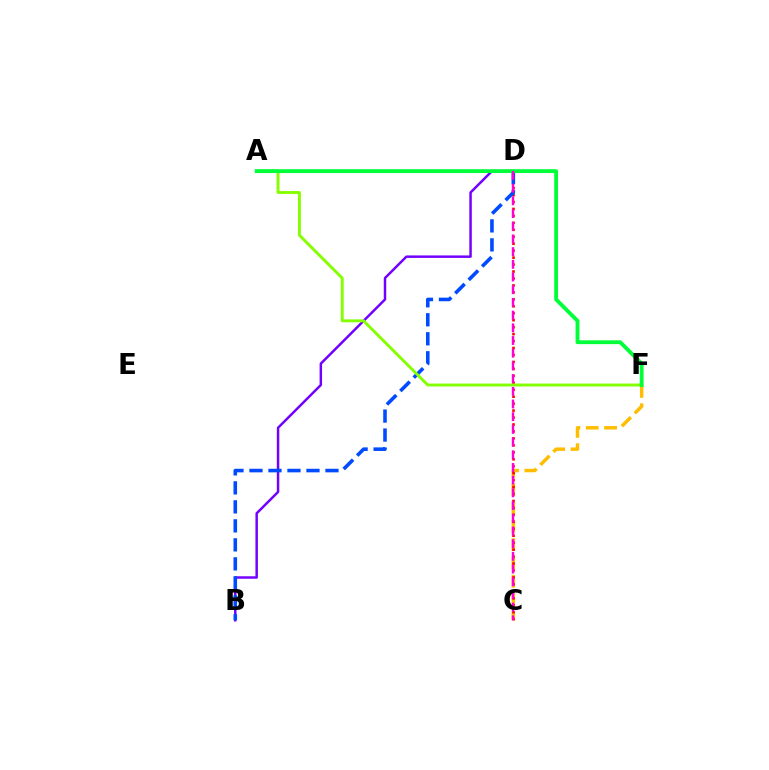{('C', 'F'): [{'color': '#ffbd00', 'line_style': 'dashed', 'thickness': 2.49}], ('C', 'D'): [{'color': '#ff0000', 'line_style': 'dotted', 'thickness': 1.89}, {'color': '#ff00cf', 'line_style': 'dashed', 'thickness': 1.72}], ('B', 'D'): [{'color': '#7200ff', 'line_style': 'solid', 'thickness': 1.78}, {'color': '#004bff', 'line_style': 'dashed', 'thickness': 2.58}], ('A', 'F'): [{'color': '#84ff00', 'line_style': 'solid', 'thickness': 2.09}, {'color': '#00ff39', 'line_style': 'solid', 'thickness': 2.77}], ('A', 'D'): [{'color': '#00fff6', 'line_style': 'dotted', 'thickness': 2.02}]}